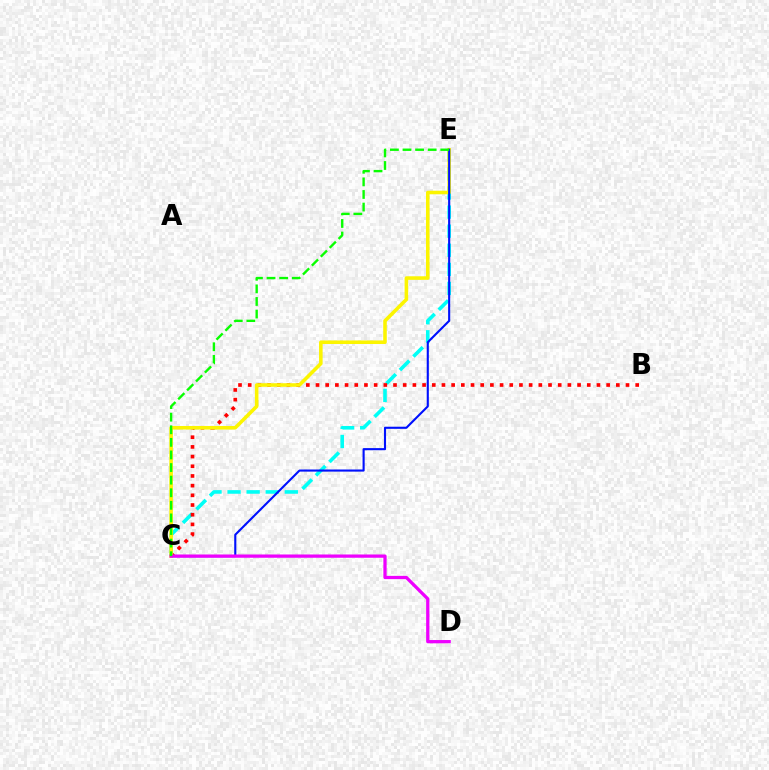{('C', 'E'): [{'color': '#00fff6', 'line_style': 'dashed', 'thickness': 2.59}, {'color': '#fcf500', 'line_style': 'solid', 'thickness': 2.57}, {'color': '#0010ff', 'line_style': 'solid', 'thickness': 1.52}, {'color': '#08ff00', 'line_style': 'dashed', 'thickness': 1.71}], ('B', 'C'): [{'color': '#ff0000', 'line_style': 'dotted', 'thickness': 2.63}], ('C', 'D'): [{'color': '#ee00ff', 'line_style': 'solid', 'thickness': 2.35}]}